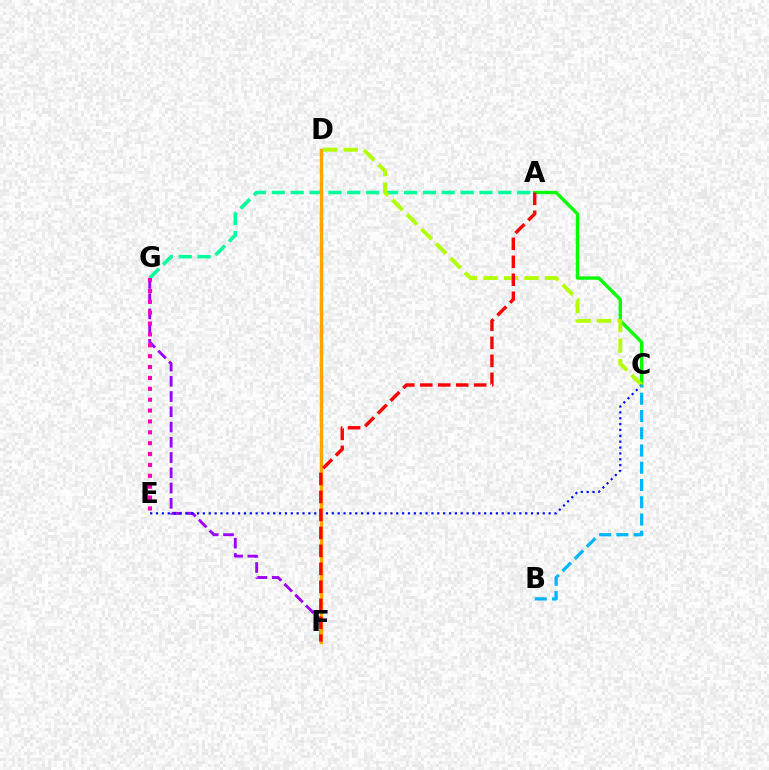{('A', 'C'): [{'color': '#08ff00', 'line_style': 'solid', 'thickness': 2.42}], ('F', 'G'): [{'color': '#9b00ff', 'line_style': 'dashed', 'thickness': 2.07}], ('A', 'G'): [{'color': '#00ff9d', 'line_style': 'dashed', 'thickness': 2.57}], ('C', 'D'): [{'color': '#b3ff00', 'line_style': 'dashed', 'thickness': 2.79}], ('D', 'F'): [{'color': '#ffa500', 'line_style': 'solid', 'thickness': 2.44}], ('C', 'E'): [{'color': '#0010ff', 'line_style': 'dotted', 'thickness': 1.59}], ('B', 'C'): [{'color': '#00b5ff', 'line_style': 'dashed', 'thickness': 2.34}], ('A', 'F'): [{'color': '#ff0000', 'line_style': 'dashed', 'thickness': 2.44}], ('E', 'G'): [{'color': '#ff00bd', 'line_style': 'dotted', 'thickness': 2.95}]}